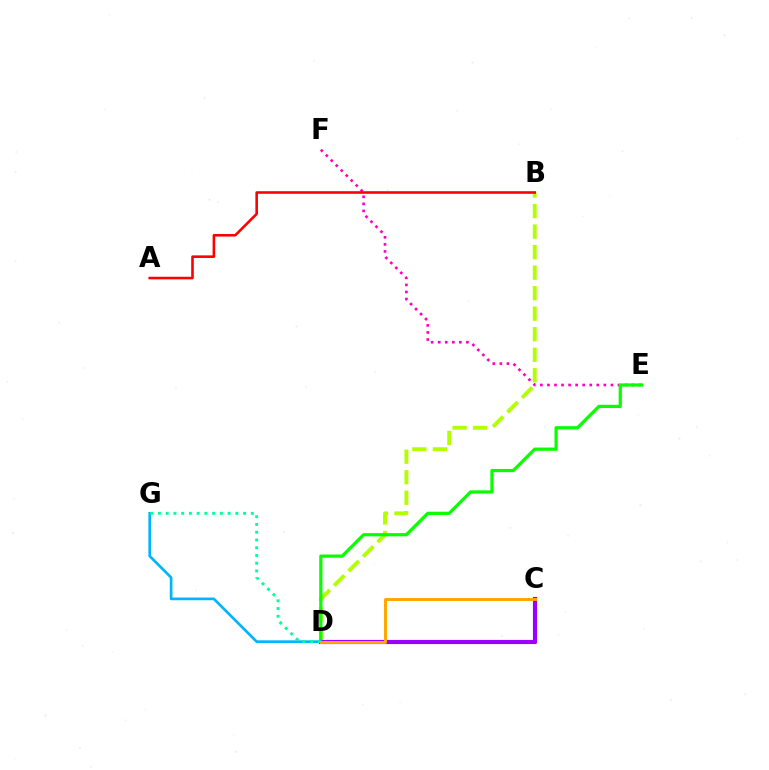{('E', 'F'): [{'color': '#ff00bd', 'line_style': 'dotted', 'thickness': 1.92}], ('C', 'D'): [{'color': '#0010ff', 'line_style': 'dotted', 'thickness': 2.84}, {'color': '#9b00ff', 'line_style': 'solid', 'thickness': 2.99}, {'color': '#ffa500', 'line_style': 'solid', 'thickness': 2.11}], ('B', 'D'): [{'color': '#b3ff00', 'line_style': 'dashed', 'thickness': 2.79}], ('D', 'E'): [{'color': '#08ff00', 'line_style': 'solid', 'thickness': 2.32}], ('A', 'B'): [{'color': '#ff0000', 'line_style': 'solid', 'thickness': 1.87}], ('D', 'G'): [{'color': '#00b5ff', 'line_style': 'solid', 'thickness': 1.93}, {'color': '#00ff9d', 'line_style': 'dotted', 'thickness': 2.1}]}